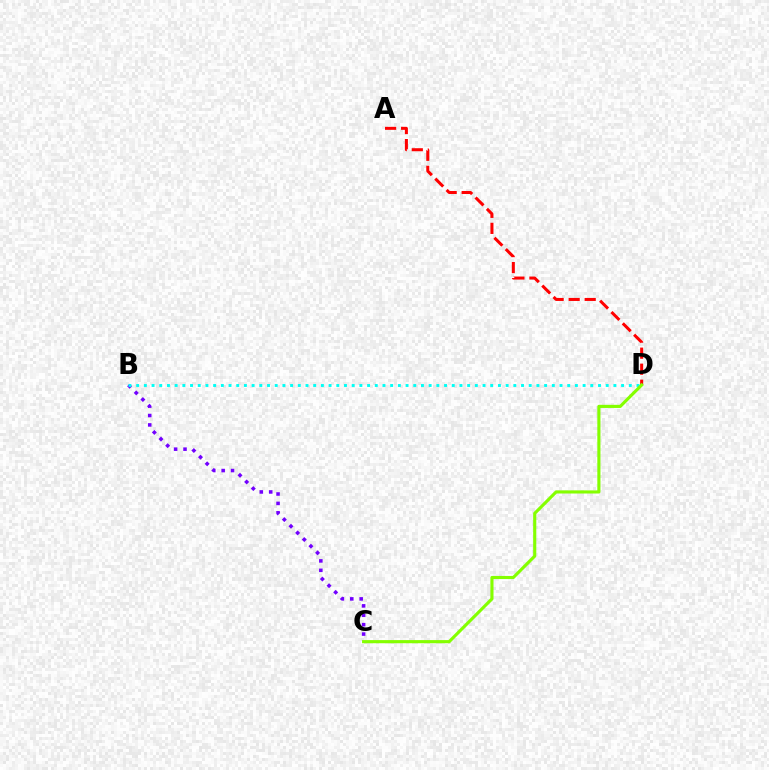{('B', 'C'): [{'color': '#7200ff', 'line_style': 'dotted', 'thickness': 2.55}], ('A', 'D'): [{'color': '#ff0000', 'line_style': 'dashed', 'thickness': 2.18}], ('B', 'D'): [{'color': '#00fff6', 'line_style': 'dotted', 'thickness': 2.09}], ('C', 'D'): [{'color': '#84ff00', 'line_style': 'solid', 'thickness': 2.25}]}